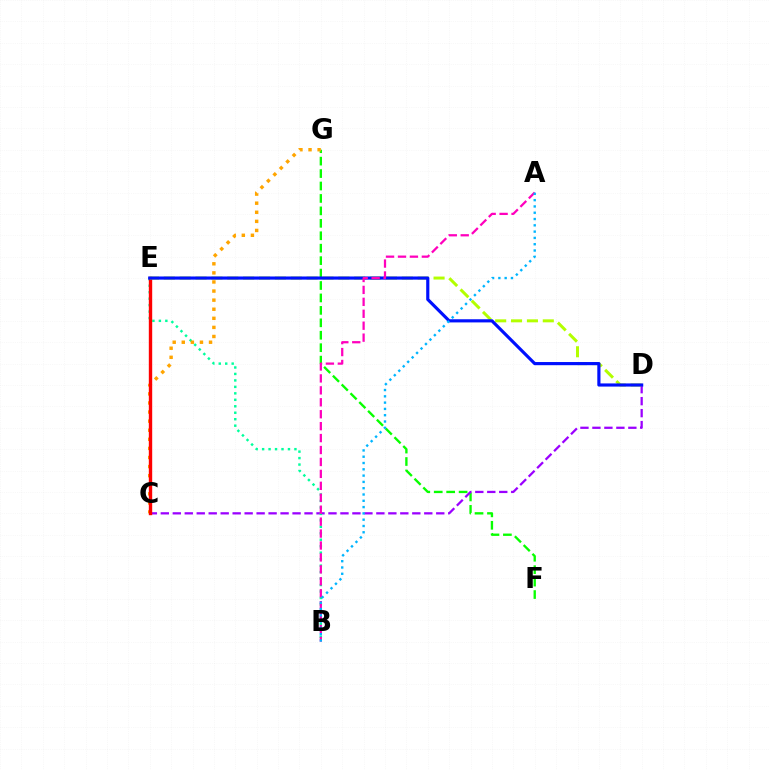{('F', 'G'): [{'color': '#08ff00', 'line_style': 'dashed', 'thickness': 1.69}], ('C', 'D'): [{'color': '#9b00ff', 'line_style': 'dashed', 'thickness': 1.63}], ('B', 'E'): [{'color': '#00ff9d', 'line_style': 'dotted', 'thickness': 1.76}], ('C', 'G'): [{'color': '#ffa500', 'line_style': 'dotted', 'thickness': 2.47}], ('C', 'E'): [{'color': '#ff0000', 'line_style': 'solid', 'thickness': 2.43}], ('D', 'E'): [{'color': '#b3ff00', 'line_style': 'dashed', 'thickness': 2.16}, {'color': '#0010ff', 'line_style': 'solid', 'thickness': 2.27}], ('A', 'B'): [{'color': '#ff00bd', 'line_style': 'dashed', 'thickness': 1.62}, {'color': '#00b5ff', 'line_style': 'dotted', 'thickness': 1.71}]}